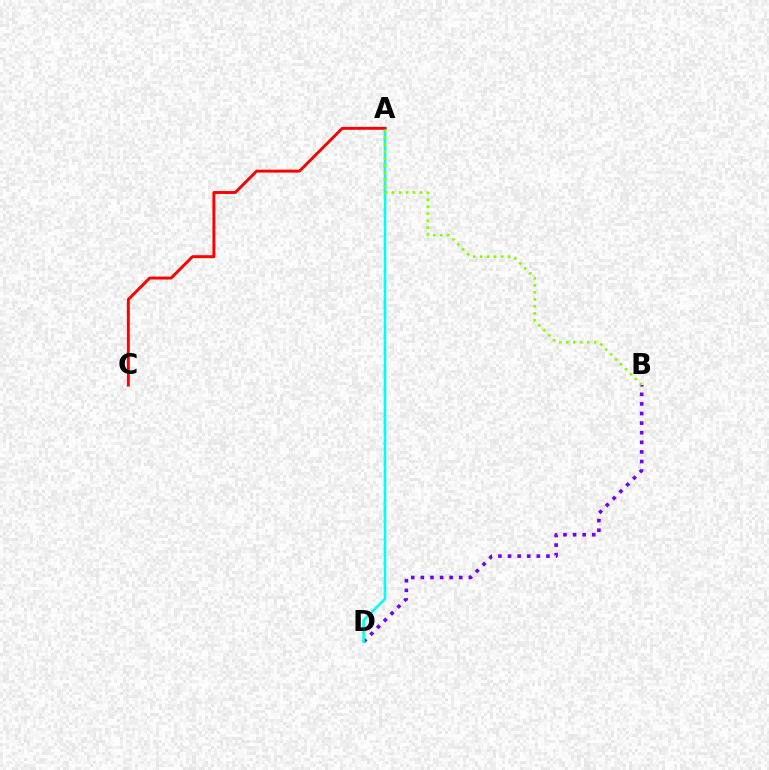{('B', 'D'): [{'color': '#7200ff', 'line_style': 'dotted', 'thickness': 2.61}], ('A', 'D'): [{'color': '#00fff6', 'line_style': 'solid', 'thickness': 1.88}], ('A', 'C'): [{'color': '#ff0000', 'line_style': 'solid', 'thickness': 2.11}], ('A', 'B'): [{'color': '#84ff00', 'line_style': 'dotted', 'thickness': 1.9}]}